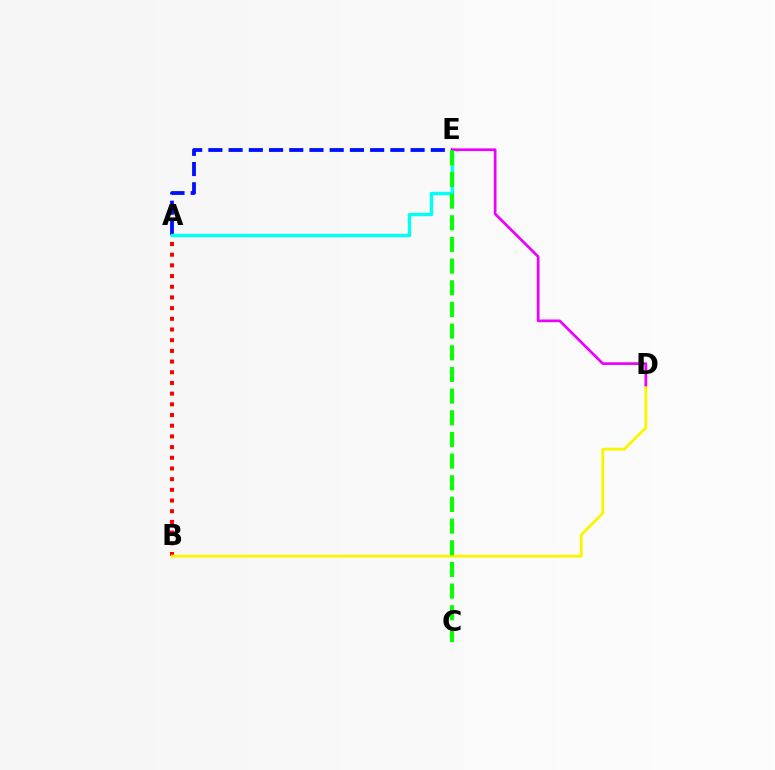{('A', 'E'): [{'color': '#0010ff', 'line_style': 'dashed', 'thickness': 2.75}, {'color': '#00fff6', 'line_style': 'solid', 'thickness': 2.45}], ('A', 'B'): [{'color': '#ff0000', 'line_style': 'dotted', 'thickness': 2.9}], ('B', 'D'): [{'color': '#fcf500', 'line_style': 'solid', 'thickness': 2.06}], ('D', 'E'): [{'color': '#ee00ff', 'line_style': 'solid', 'thickness': 1.94}], ('C', 'E'): [{'color': '#08ff00', 'line_style': 'dashed', 'thickness': 2.94}]}